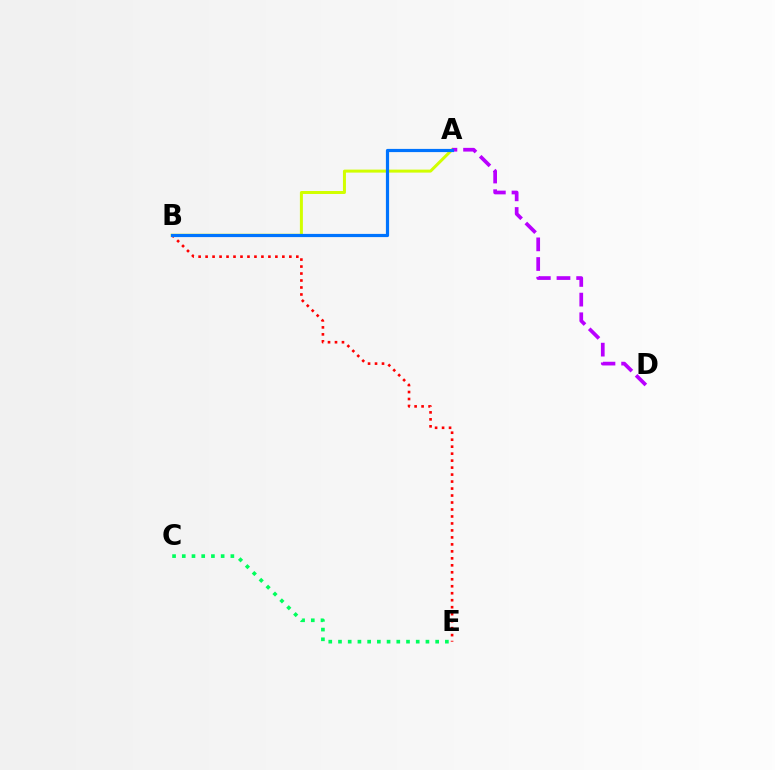{('B', 'E'): [{'color': '#ff0000', 'line_style': 'dotted', 'thickness': 1.9}], ('A', 'B'): [{'color': '#d1ff00', 'line_style': 'solid', 'thickness': 2.15}, {'color': '#0074ff', 'line_style': 'solid', 'thickness': 2.3}], ('A', 'D'): [{'color': '#b900ff', 'line_style': 'dashed', 'thickness': 2.67}], ('C', 'E'): [{'color': '#00ff5c', 'line_style': 'dotted', 'thickness': 2.64}]}